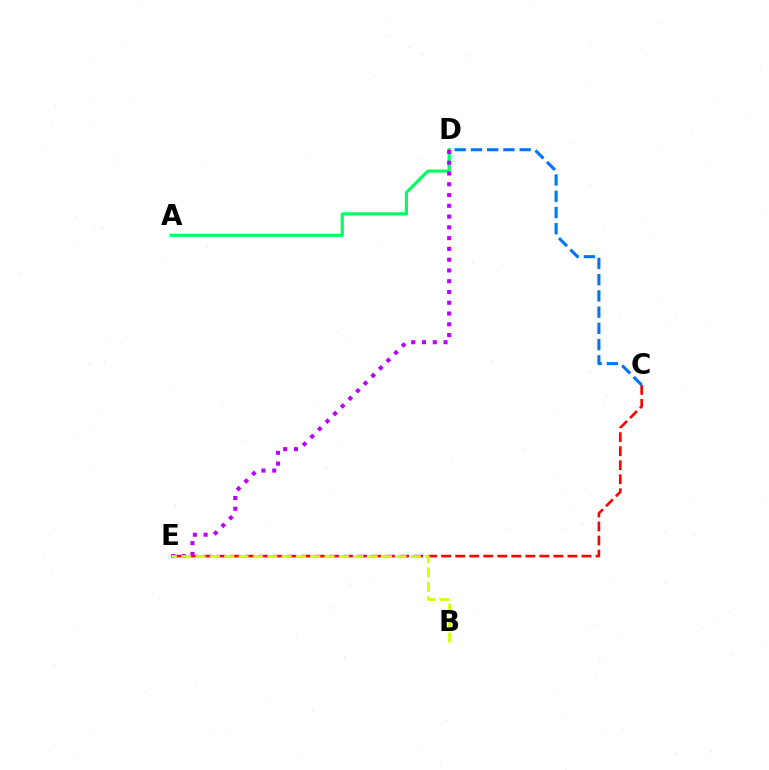{('A', 'D'): [{'color': '#00ff5c', 'line_style': 'solid', 'thickness': 2.25}], ('C', 'E'): [{'color': '#ff0000', 'line_style': 'dashed', 'thickness': 1.91}], ('D', 'E'): [{'color': '#b900ff', 'line_style': 'dotted', 'thickness': 2.93}], ('C', 'D'): [{'color': '#0074ff', 'line_style': 'dashed', 'thickness': 2.21}], ('B', 'E'): [{'color': '#d1ff00', 'line_style': 'dashed', 'thickness': 1.95}]}